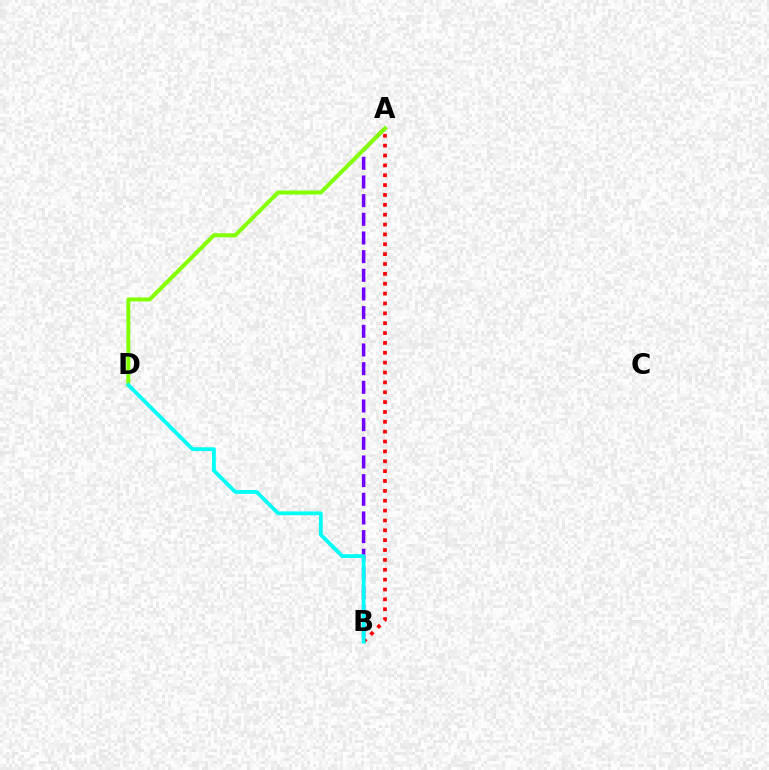{('A', 'B'): [{'color': '#ff0000', 'line_style': 'dotted', 'thickness': 2.68}, {'color': '#7200ff', 'line_style': 'dashed', 'thickness': 2.54}], ('A', 'D'): [{'color': '#84ff00', 'line_style': 'solid', 'thickness': 2.88}], ('B', 'D'): [{'color': '#00fff6', 'line_style': 'solid', 'thickness': 2.73}]}